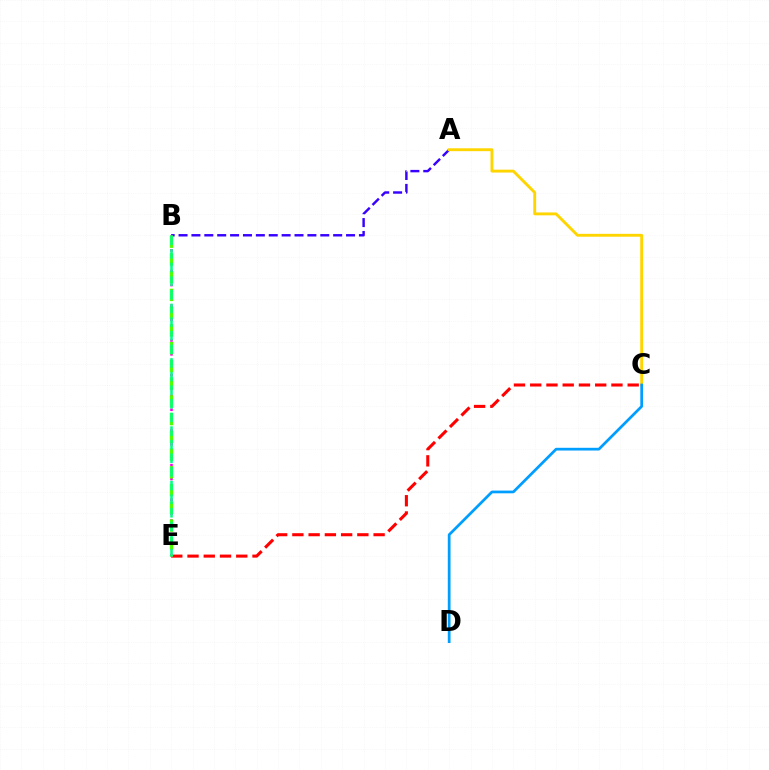{('C', 'E'): [{'color': '#ff0000', 'line_style': 'dashed', 'thickness': 2.21}], ('A', 'B'): [{'color': '#3700ff', 'line_style': 'dashed', 'thickness': 1.75}], ('A', 'C'): [{'color': '#ffd500', 'line_style': 'solid', 'thickness': 2.07}], ('C', 'D'): [{'color': '#009eff', 'line_style': 'solid', 'thickness': 1.96}], ('B', 'E'): [{'color': '#ff00ed', 'line_style': 'dotted', 'thickness': 1.88}, {'color': '#4fff00', 'line_style': 'dashed', 'thickness': 2.41}, {'color': '#00ff86', 'line_style': 'dashed', 'thickness': 1.85}]}